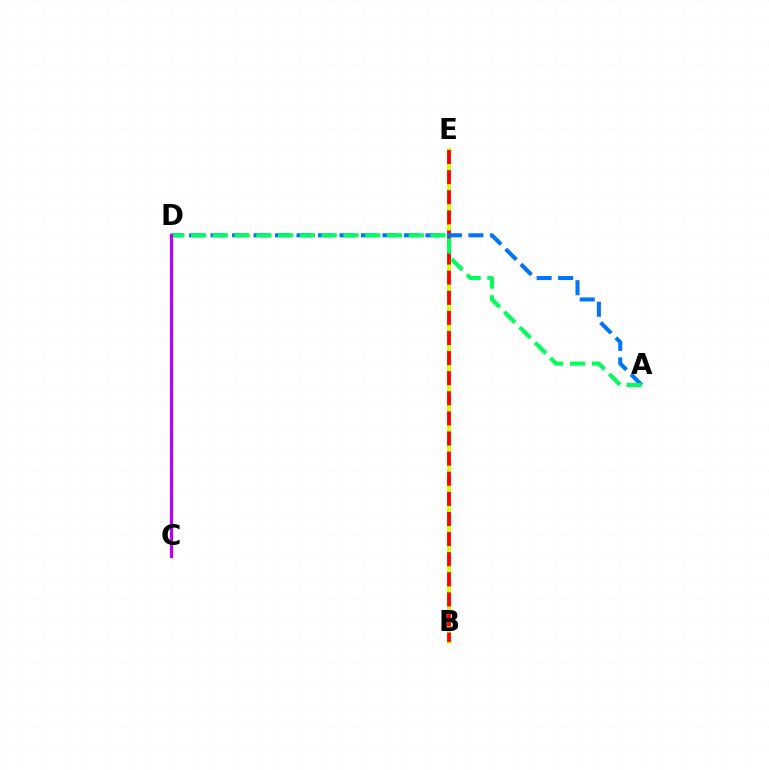{('B', 'E'): [{'color': '#d1ff00', 'line_style': 'solid', 'thickness': 2.91}, {'color': '#ff0000', 'line_style': 'dashed', 'thickness': 2.73}], ('A', 'D'): [{'color': '#0074ff', 'line_style': 'dashed', 'thickness': 2.92}, {'color': '#00ff5c', 'line_style': 'dashed', 'thickness': 2.96}], ('C', 'D'): [{'color': '#b900ff', 'line_style': 'solid', 'thickness': 2.29}]}